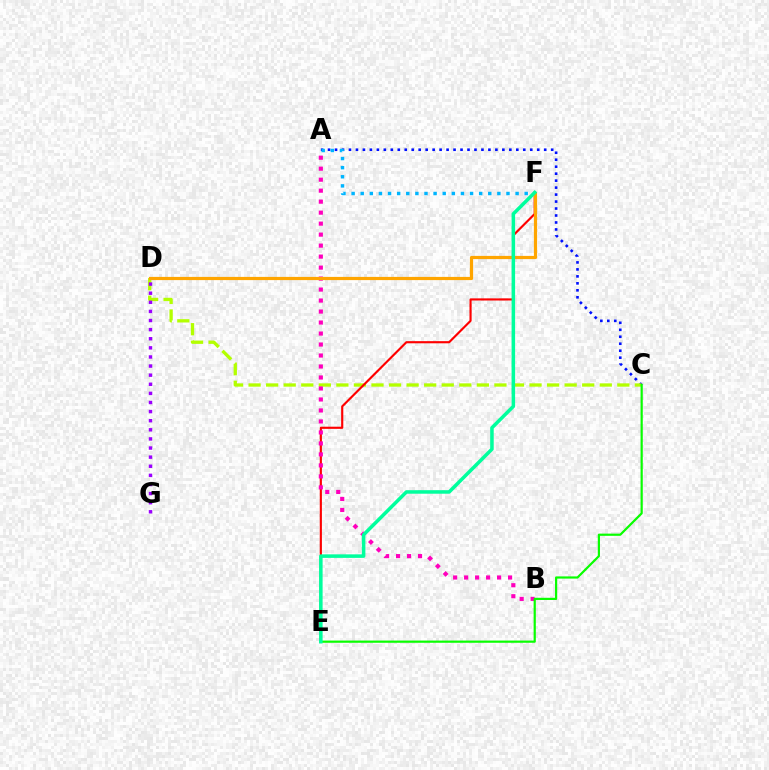{('A', 'C'): [{'color': '#0010ff', 'line_style': 'dotted', 'thickness': 1.89}], ('C', 'D'): [{'color': '#b3ff00', 'line_style': 'dashed', 'thickness': 2.39}], ('E', 'F'): [{'color': '#ff0000', 'line_style': 'solid', 'thickness': 1.54}, {'color': '#00ff9d', 'line_style': 'solid', 'thickness': 2.54}], ('A', 'B'): [{'color': '#ff00bd', 'line_style': 'dotted', 'thickness': 2.99}], ('A', 'F'): [{'color': '#00b5ff', 'line_style': 'dotted', 'thickness': 2.48}], ('D', 'F'): [{'color': '#ffa500', 'line_style': 'solid', 'thickness': 2.31}], ('C', 'E'): [{'color': '#08ff00', 'line_style': 'solid', 'thickness': 1.58}], ('D', 'G'): [{'color': '#9b00ff', 'line_style': 'dotted', 'thickness': 2.47}]}